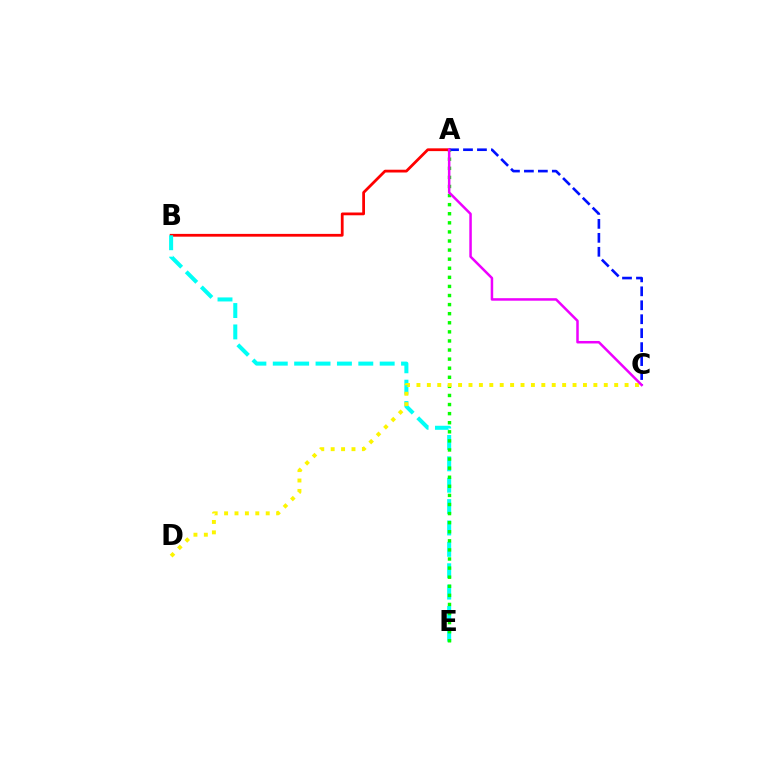{('A', 'B'): [{'color': '#ff0000', 'line_style': 'solid', 'thickness': 2.0}], ('A', 'C'): [{'color': '#0010ff', 'line_style': 'dashed', 'thickness': 1.9}, {'color': '#ee00ff', 'line_style': 'solid', 'thickness': 1.81}], ('B', 'E'): [{'color': '#00fff6', 'line_style': 'dashed', 'thickness': 2.9}], ('A', 'E'): [{'color': '#08ff00', 'line_style': 'dotted', 'thickness': 2.47}], ('C', 'D'): [{'color': '#fcf500', 'line_style': 'dotted', 'thickness': 2.83}]}